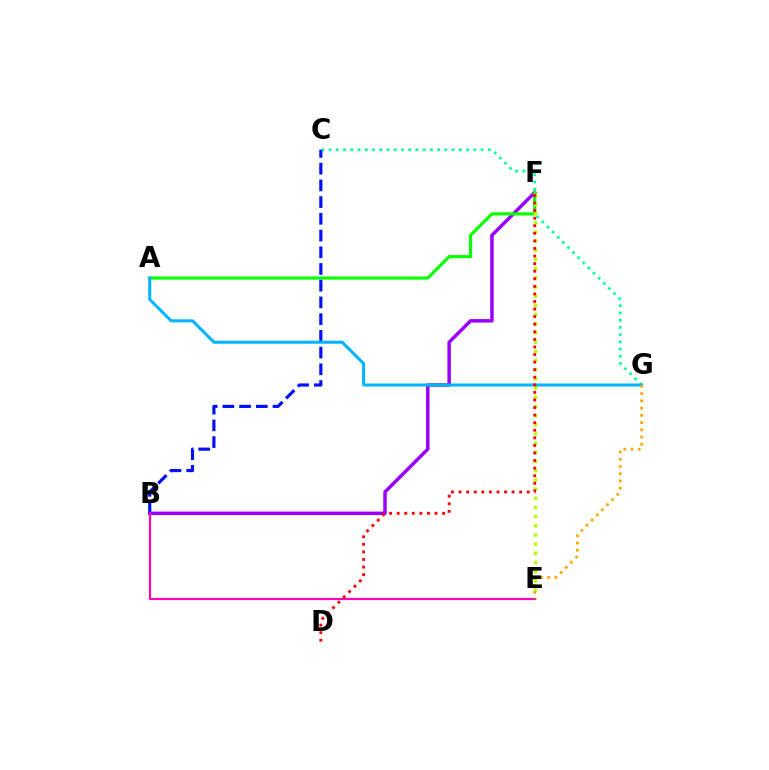{('C', 'G'): [{'color': '#00ff9d', 'line_style': 'dotted', 'thickness': 1.97}], ('B', 'F'): [{'color': '#9b00ff', 'line_style': 'solid', 'thickness': 2.51}], ('A', 'F'): [{'color': '#08ff00', 'line_style': 'solid', 'thickness': 2.27}], ('E', 'F'): [{'color': '#b3ff00', 'line_style': 'dotted', 'thickness': 2.49}], ('B', 'C'): [{'color': '#0010ff', 'line_style': 'dashed', 'thickness': 2.27}], ('A', 'G'): [{'color': '#00b5ff', 'line_style': 'solid', 'thickness': 2.18}], ('B', 'E'): [{'color': '#ff00bd', 'line_style': 'solid', 'thickness': 1.54}], ('E', 'G'): [{'color': '#ffa500', 'line_style': 'dotted', 'thickness': 1.97}], ('D', 'F'): [{'color': '#ff0000', 'line_style': 'dotted', 'thickness': 2.06}]}